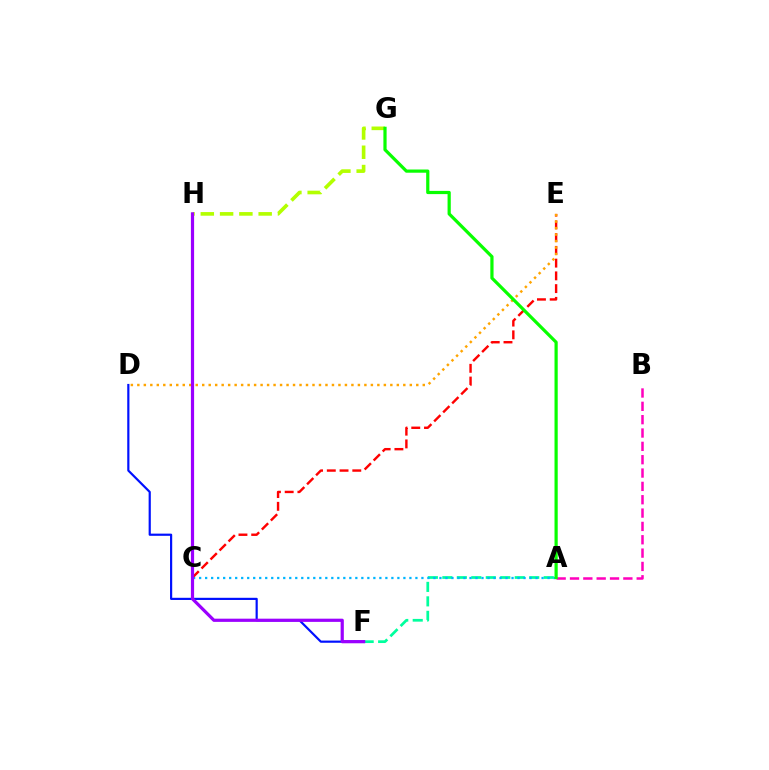{('G', 'H'): [{'color': '#b3ff00', 'line_style': 'dashed', 'thickness': 2.62}], ('A', 'F'): [{'color': '#00ff9d', 'line_style': 'dashed', 'thickness': 1.97}], ('A', 'C'): [{'color': '#00b5ff', 'line_style': 'dotted', 'thickness': 1.63}], ('C', 'E'): [{'color': '#ff0000', 'line_style': 'dashed', 'thickness': 1.73}], ('A', 'B'): [{'color': '#ff00bd', 'line_style': 'dashed', 'thickness': 1.81}], ('D', 'F'): [{'color': '#0010ff', 'line_style': 'solid', 'thickness': 1.57}], ('D', 'E'): [{'color': '#ffa500', 'line_style': 'dotted', 'thickness': 1.76}], ('F', 'H'): [{'color': '#9b00ff', 'line_style': 'solid', 'thickness': 2.31}], ('A', 'G'): [{'color': '#08ff00', 'line_style': 'solid', 'thickness': 2.31}]}